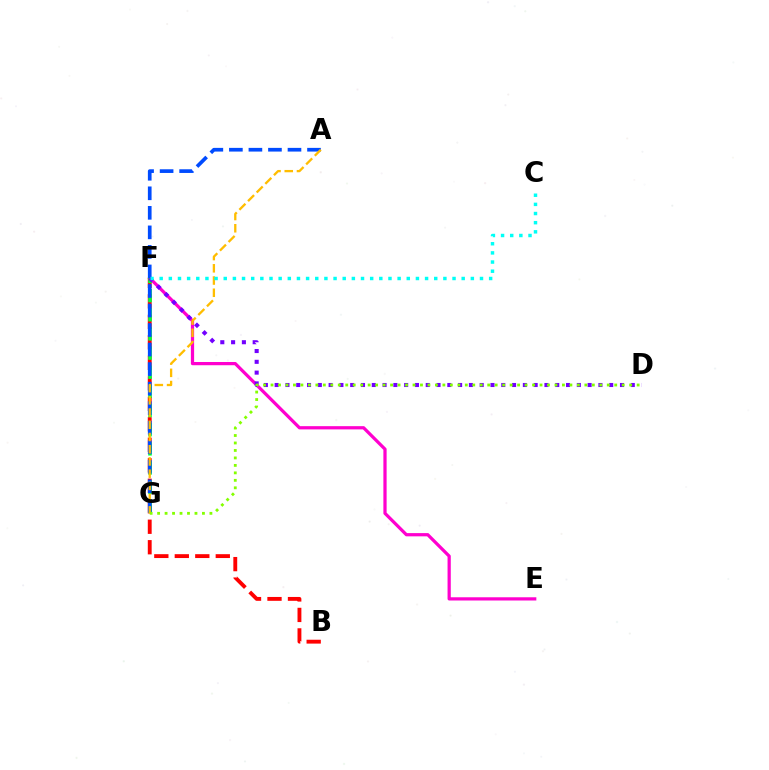{('E', 'F'): [{'color': '#ff00cf', 'line_style': 'solid', 'thickness': 2.33}], ('B', 'F'): [{'color': '#ff0000', 'line_style': 'dashed', 'thickness': 2.78}], ('F', 'G'): [{'color': '#00ff39', 'line_style': 'dashed', 'thickness': 2.6}], ('A', 'G'): [{'color': '#004bff', 'line_style': 'dashed', 'thickness': 2.65}, {'color': '#ffbd00', 'line_style': 'dashed', 'thickness': 1.66}], ('D', 'F'): [{'color': '#7200ff', 'line_style': 'dotted', 'thickness': 2.93}], ('D', 'G'): [{'color': '#84ff00', 'line_style': 'dotted', 'thickness': 2.03}], ('C', 'F'): [{'color': '#00fff6', 'line_style': 'dotted', 'thickness': 2.49}]}